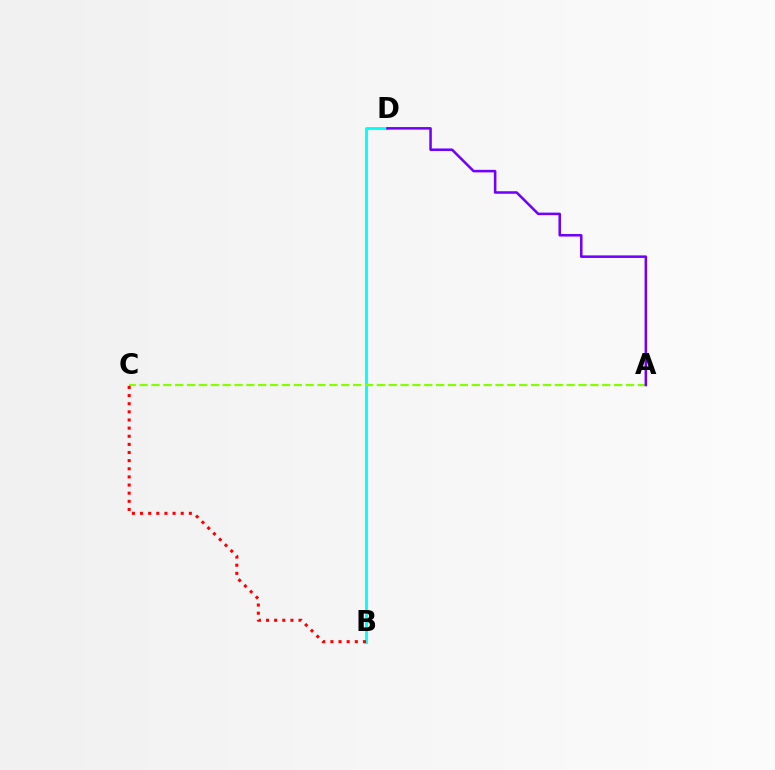{('B', 'D'): [{'color': '#00fff6', 'line_style': 'solid', 'thickness': 2.05}], ('A', 'C'): [{'color': '#84ff00', 'line_style': 'dashed', 'thickness': 1.61}], ('B', 'C'): [{'color': '#ff0000', 'line_style': 'dotted', 'thickness': 2.21}], ('A', 'D'): [{'color': '#7200ff', 'line_style': 'solid', 'thickness': 1.83}]}